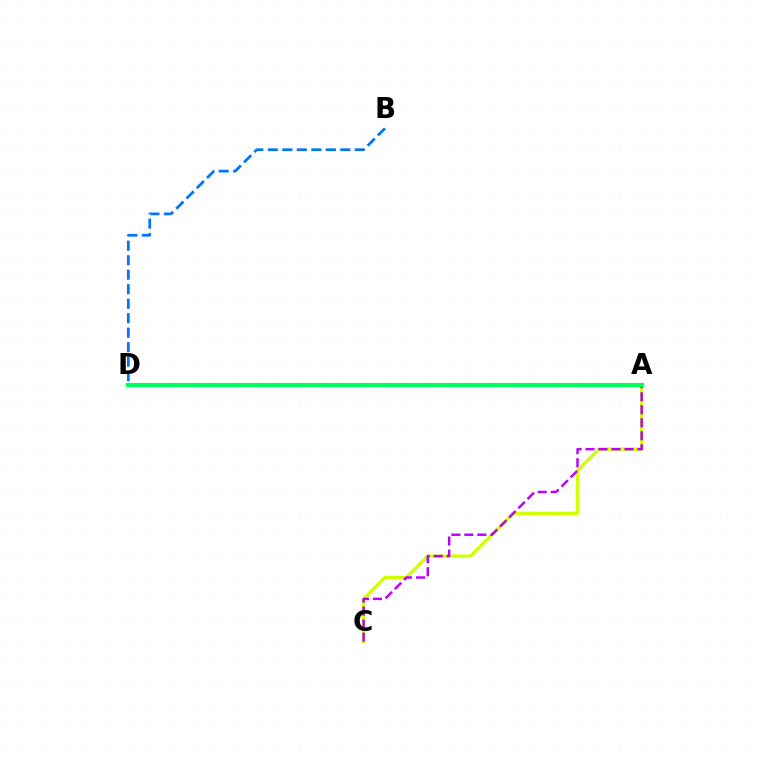{('A', 'C'): [{'color': '#d1ff00', 'line_style': 'solid', 'thickness': 2.39}, {'color': '#b900ff', 'line_style': 'dashed', 'thickness': 1.77}], ('A', 'D'): [{'color': '#ff0000', 'line_style': 'dotted', 'thickness': 2.13}, {'color': '#00ff5c', 'line_style': 'solid', 'thickness': 2.97}], ('B', 'D'): [{'color': '#0074ff', 'line_style': 'dashed', 'thickness': 1.97}]}